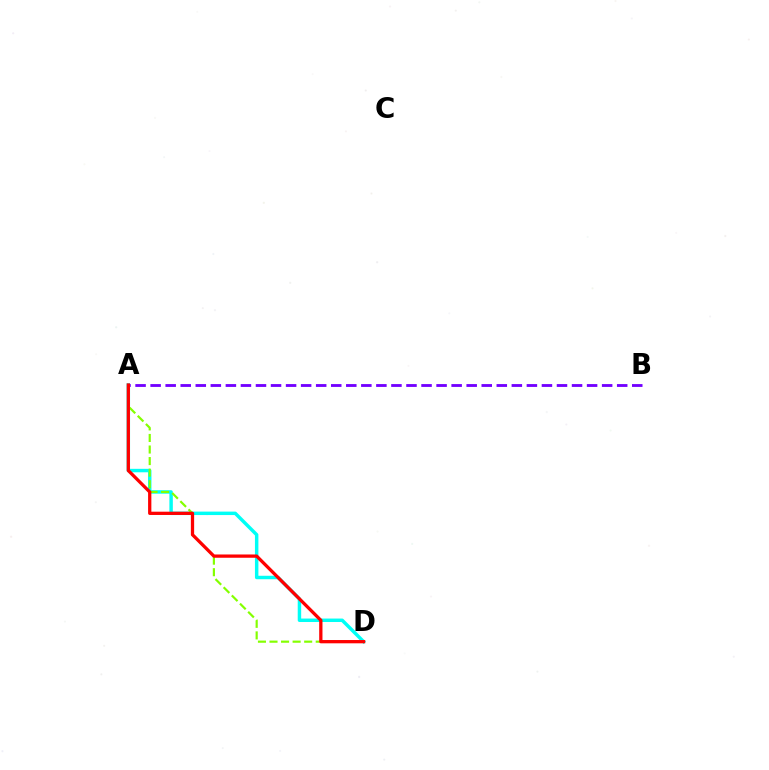{('A', 'D'): [{'color': '#00fff6', 'line_style': 'solid', 'thickness': 2.49}, {'color': '#84ff00', 'line_style': 'dashed', 'thickness': 1.57}, {'color': '#ff0000', 'line_style': 'solid', 'thickness': 2.36}], ('A', 'B'): [{'color': '#7200ff', 'line_style': 'dashed', 'thickness': 2.04}]}